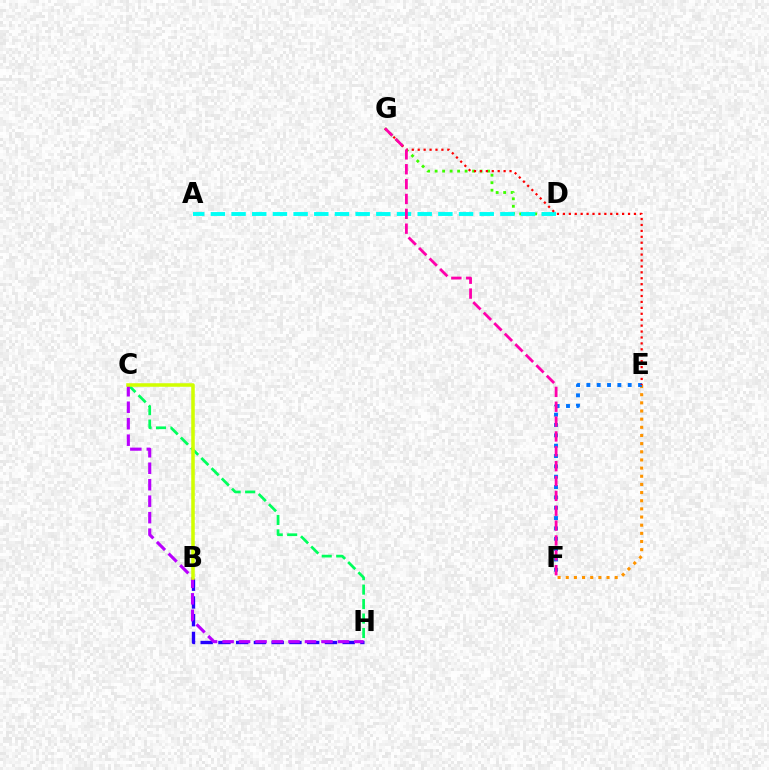{('C', 'H'): [{'color': '#00ff5c', 'line_style': 'dashed', 'thickness': 1.96}, {'color': '#b900ff', 'line_style': 'dashed', 'thickness': 2.24}], ('D', 'G'): [{'color': '#3dff00', 'line_style': 'dotted', 'thickness': 2.04}], ('B', 'H'): [{'color': '#2500ff', 'line_style': 'dashed', 'thickness': 2.41}], ('E', 'F'): [{'color': '#ff9400', 'line_style': 'dotted', 'thickness': 2.22}, {'color': '#0074ff', 'line_style': 'dotted', 'thickness': 2.81}], ('A', 'D'): [{'color': '#00fff6', 'line_style': 'dashed', 'thickness': 2.81}], ('E', 'G'): [{'color': '#ff0000', 'line_style': 'dotted', 'thickness': 1.61}], ('F', 'G'): [{'color': '#ff00ac', 'line_style': 'dashed', 'thickness': 2.02}], ('B', 'C'): [{'color': '#d1ff00', 'line_style': 'solid', 'thickness': 2.54}]}